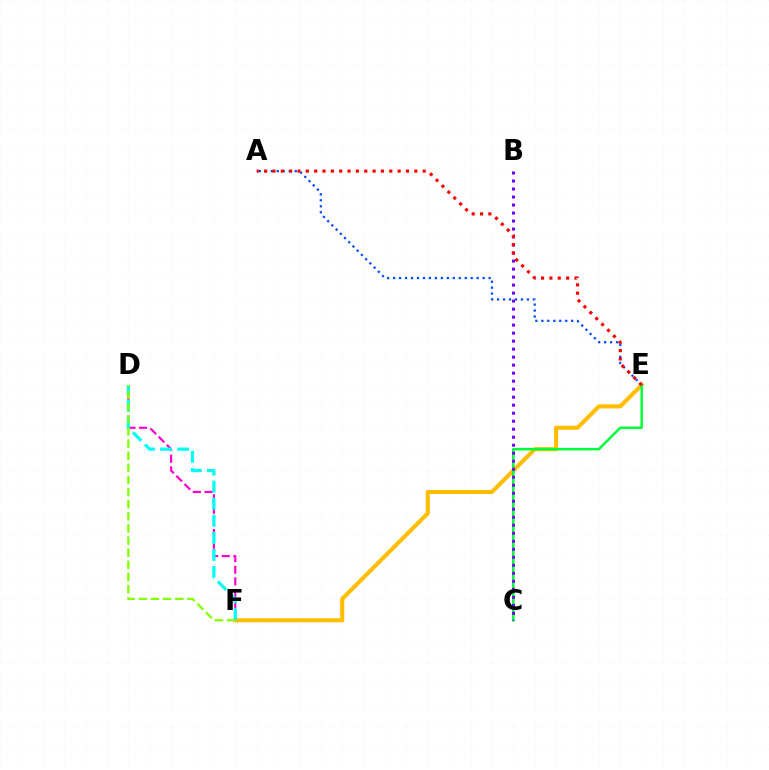{('E', 'F'): [{'color': '#ffbd00', 'line_style': 'solid', 'thickness': 2.95}], ('D', 'F'): [{'color': '#ff00cf', 'line_style': 'dashed', 'thickness': 1.58}, {'color': '#00fff6', 'line_style': 'dashed', 'thickness': 2.32}, {'color': '#84ff00', 'line_style': 'dashed', 'thickness': 1.65}], ('C', 'E'): [{'color': '#00ff39', 'line_style': 'solid', 'thickness': 1.8}], ('B', 'C'): [{'color': '#7200ff', 'line_style': 'dotted', 'thickness': 2.18}], ('A', 'E'): [{'color': '#004bff', 'line_style': 'dotted', 'thickness': 1.62}, {'color': '#ff0000', 'line_style': 'dotted', 'thickness': 2.27}]}